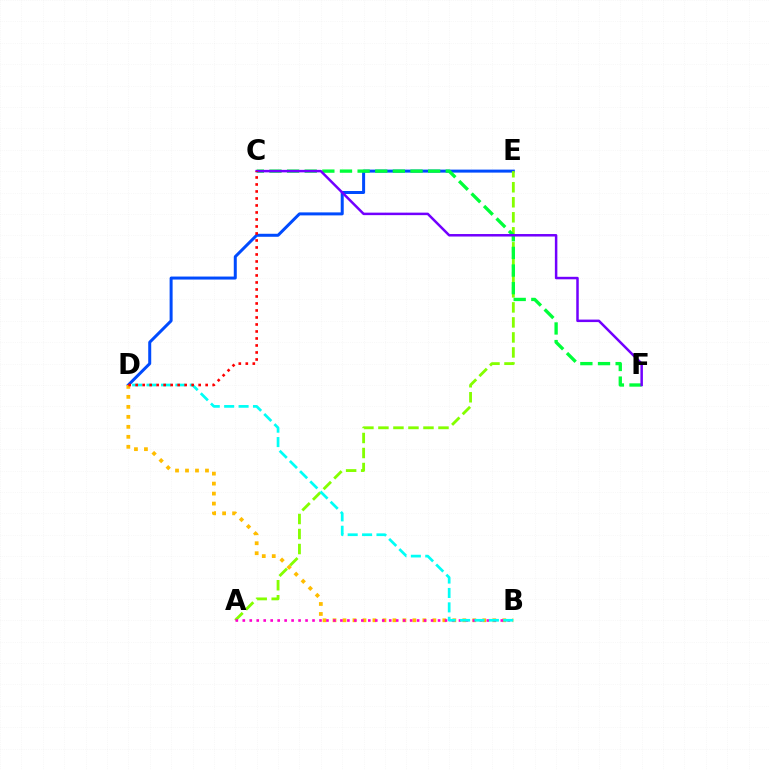{('D', 'E'): [{'color': '#004bff', 'line_style': 'solid', 'thickness': 2.16}], ('B', 'D'): [{'color': '#ffbd00', 'line_style': 'dotted', 'thickness': 2.71}, {'color': '#00fff6', 'line_style': 'dashed', 'thickness': 1.96}], ('A', 'E'): [{'color': '#84ff00', 'line_style': 'dashed', 'thickness': 2.04}], ('C', 'F'): [{'color': '#00ff39', 'line_style': 'dashed', 'thickness': 2.4}, {'color': '#7200ff', 'line_style': 'solid', 'thickness': 1.8}], ('A', 'B'): [{'color': '#ff00cf', 'line_style': 'dotted', 'thickness': 1.89}], ('C', 'D'): [{'color': '#ff0000', 'line_style': 'dotted', 'thickness': 1.9}]}